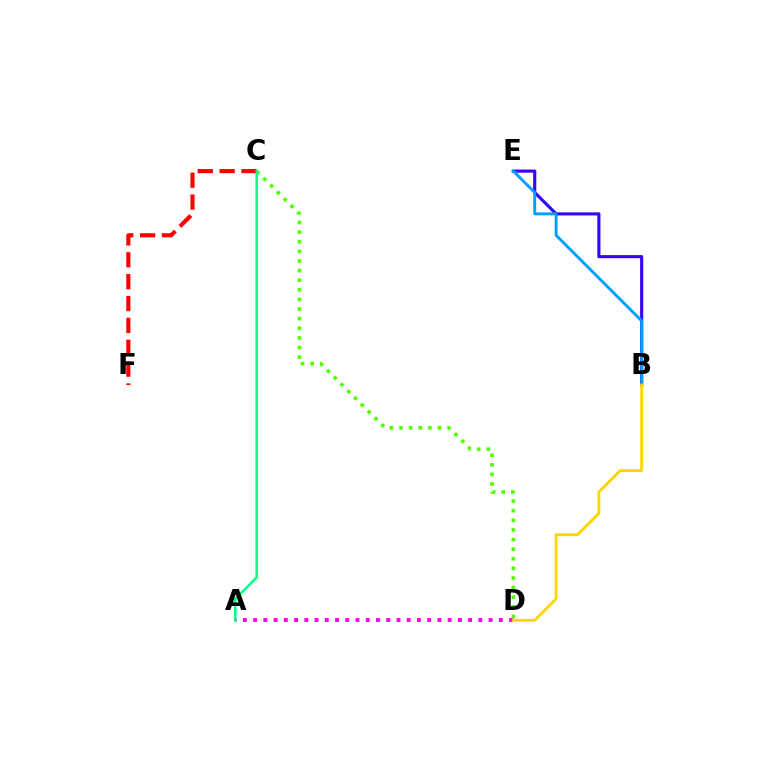{('B', 'E'): [{'color': '#3700ff', 'line_style': 'solid', 'thickness': 2.24}, {'color': '#009eff', 'line_style': 'solid', 'thickness': 2.1}], ('C', 'D'): [{'color': '#4fff00', 'line_style': 'dotted', 'thickness': 2.61}], ('A', 'D'): [{'color': '#ff00ed', 'line_style': 'dotted', 'thickness': 2.78}], ('C', 'F'): [{'color': '#ff0000', 'line_style': 'dashed', 'thickness': 2.97}], ('B', 'D'): [{'color': '#ffd500', 'line_style': 'solid', 'thickness': 2.05}], ('A', 'C'): [{'color': '#00ff86', 'line_style': 'solid', 'thickness': 1.77}]}